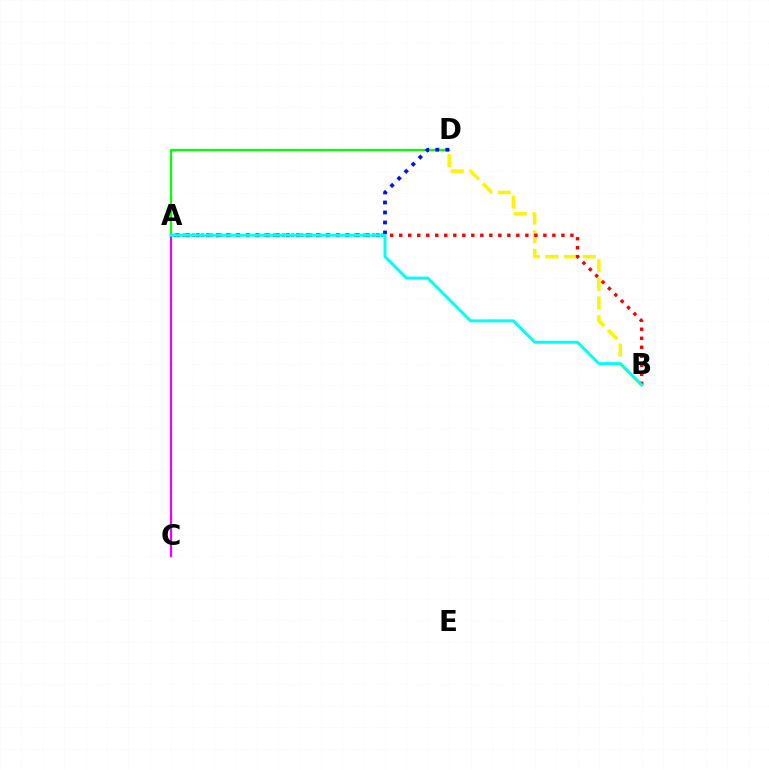{('A', 'D'): [{'color': '#08ff00', 'line_style': 'solid', 'thickness': 1.62}, {'color': '#0010ff', 'line_style': 'dotted', 'thickness': 2.72}], ('B', 'D'): [{'color': '#fcf500', 'line_style': 'dashed', 'thickness': 2.53}], ('A', 'B'): [{'color': '#ff0000', 'line_style': 'dotted', 'thickness': 2.45}, {'color': '#00fff6', 'line_style': 'solid', 'thickness': 2.13}], ('A', 'C'): [{'color': '#ee00ff', 'line_style': 'solid', 'thickness': 1.6}]}